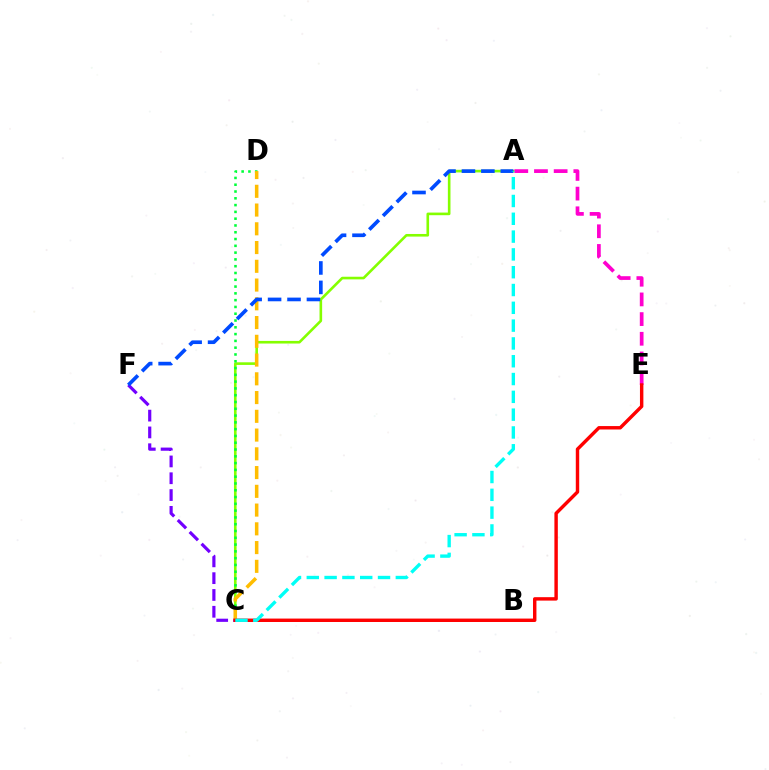{('A', 'C'): [{'color': '#84ff00', 'line_style': 'solid', 'thickness': 1.88}, {'color': '#00fff6', 'line_style': 'dashed', 'thickness': 2.42}], ('A', 'E'): [{'color': '#ff00cf', 'line_style': 'dashed', 'thickness': 2.67}], ('C', 'D'): [{'color': '#00ff39', 'line_style': 'dotted', 'thickness': 1.84}, {'color': '#ffbd00', 'line_style': 'dashed', 'thickness': 2.55}], ('C', 'F'): [{'color': '#7200ff', 'line_style': 'dashed', 'thickness': 2.28}], ('A', 'F'): [{'color': '#004bff', 'line_style': 'dashed', 'thickness': 2.64}], ('C', 'E'): [{'color': '#ff0000', 'line_style': 'solid', 'thickness': 2.47}]}